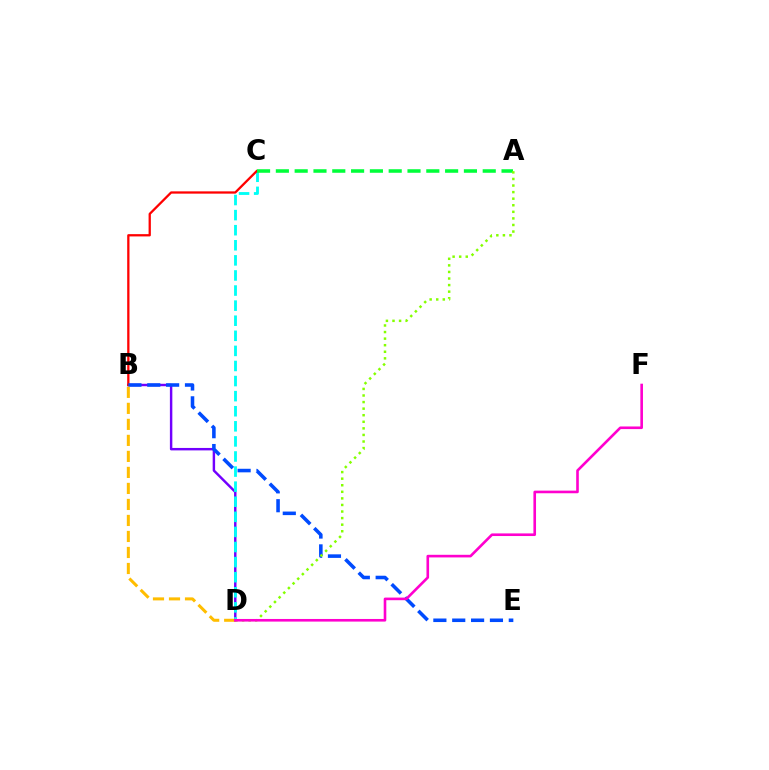{('B', 'D'): [{'color': '#7200ff', 'line_style': 'solid', 'thickness': 1.76}, {'color': '#ffbd00', 'line_style': 'dashed', 'thickness': 2.18}], ('C', 'D'): [{'color': '#00fff6', 'line_style': 'dashed', 'thickness': 2.05}], ('B', 'C'): [{'color': '#ff0000', 'line_style': 'solid', 'thickness': 1.64}], ('A', 'C'): [{'color': '#00ff39', 'line_style': 'dashed', 'thickness': 2.55}], ('B', 'E'): [{'color': '#004bff', 'line_style': 'dashed', 'thickness': 2.56}], ('A', 'D'): [{'color': '#84ff00', 'line_style': 'dotted', 'thickness': 1.79}], ('D', 'F'): [{'color': '#ff00cf', 'line_style': 'solid', 'thickness': 1.89}]}